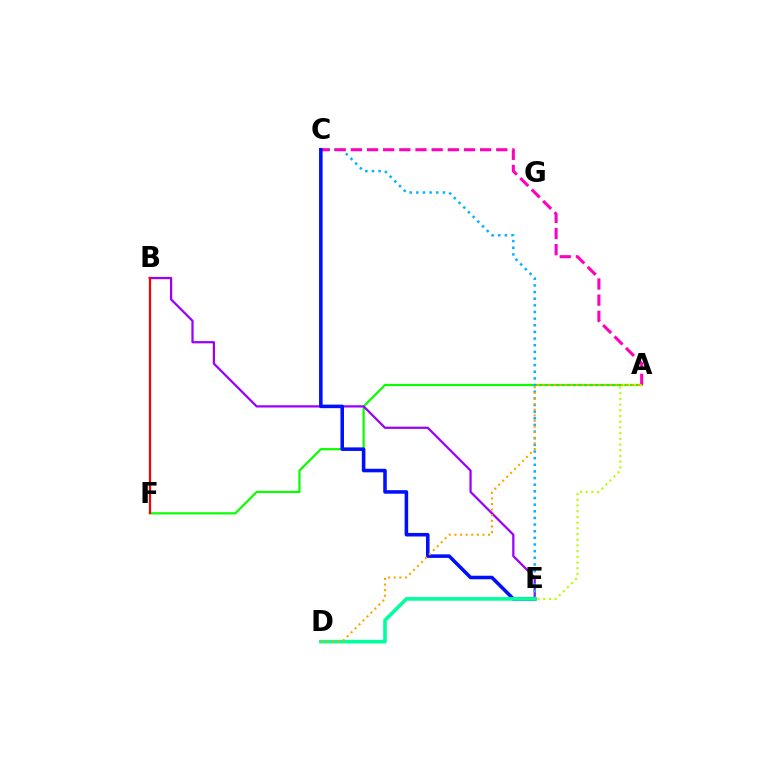{('A', 'F'): [{'color': '#08ff00', 'line_style': 'solid', 'thickness': 1.59}], ('B', 'E'): [{'color': '#9b00ff', 'line_style': 'solid', 'thickness': 1.62}], ('C', 'E'): [{'color': '#00b5ff', 'line_style': 'dotted', 'thickness': 1.81}, {'color': '#0010ff', 'line_style': 'solid', 'thickness': 2.56}], ('B', 'F'): [{'color': '#ff0000', 'line_style': 'solid', 'thickness': 1.59}], ('A', 'C'): [{'color': '#ff00bd', 'line_style': 'dashed', 'thickness': 2.19}], ('A', 'E'): [{'color': '#b3ff00', 'line_style': 'dotted', 'thickness': 1.55}], ('D', 'E'): [{'color': '#00ff9d', 'line_style': 'solid', 'thickness': 2.61}], ('A', 'D'): [{'color': '#ffa500', 'line_style': 'dotted', 'thickness': 1.52}]}